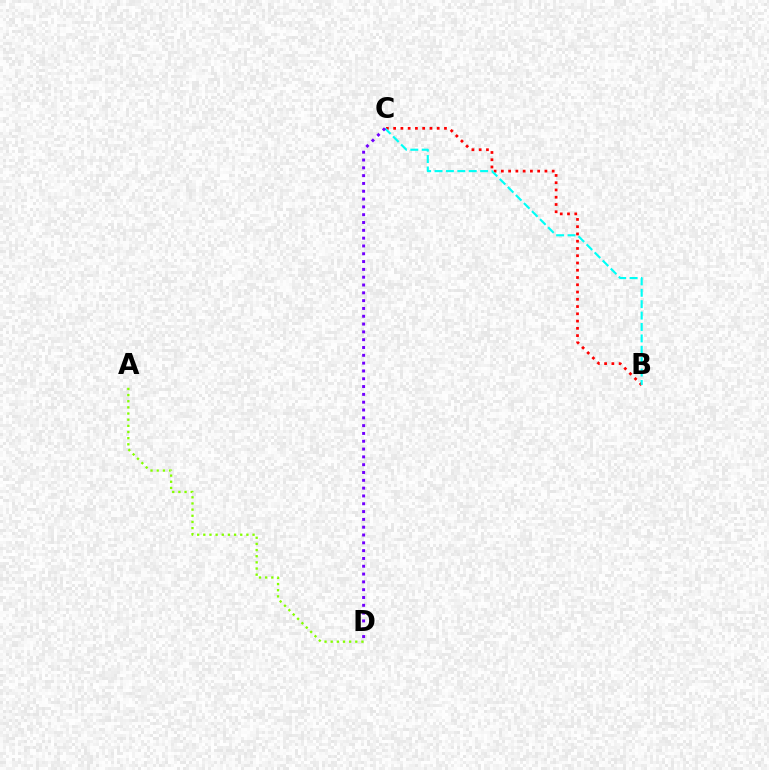{('B', 'C'): [{'color': '#ff0000', 'line_style': 'dotted', 'thickness': 1.97}, {'color': '#00fff6', 'line_style': 'dashed', 'thickness': 1.55}], ('A', 'D'): [{'color': '#84ff00', 'line_style': 'dotted', 'thickness': 1.67}], ('C', 'D'): [{'color': '#7200ff', 'line_style': 'dotted', 'thickness': 2.12}]}